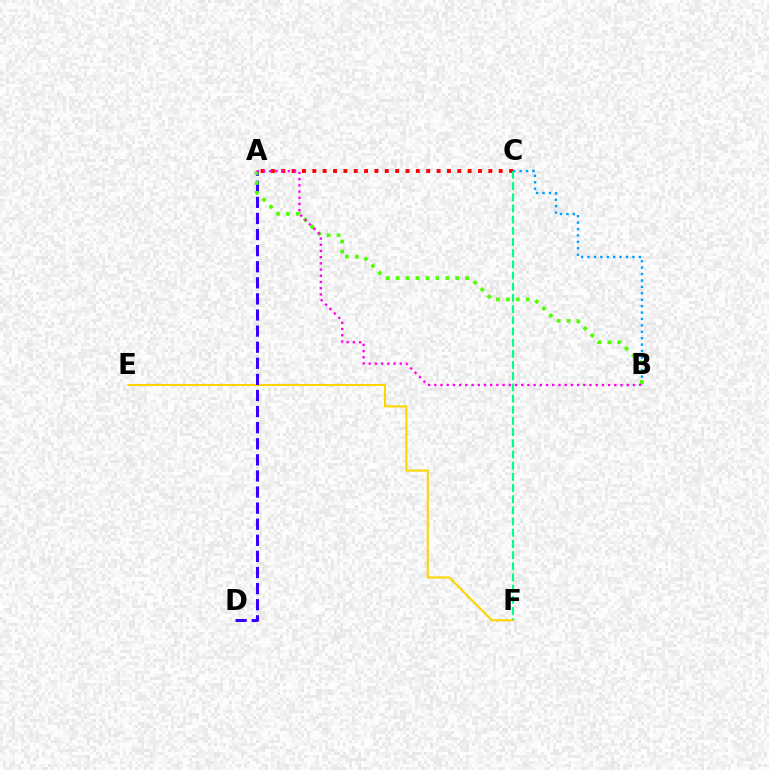{('A', 'C'): [{'color': '#ff0000', 'line_style': 'dotted', 'thickness': 2.81}], ('E', 'F'): [{'color': '#ffd500', 'line_style': 'solid', 'thickness': 1.51}], ('C', 'F'): [{'color': '#00ff86', 'line_style': 'dashed', 'thickness': 1.52}], ('B', 'C'): [{'color': '#009eff', 'line_style': 'dotted', 'thickness': 1.74}], ('A', 'D'): [{'color': '#3700ff', 'line_style': 'dashed', 'thickness': 2.19}], ('A', 'B'): [{'color': '#4fff00', 'line_style': 'dotted', 'thickness': 2.7}, {'color': '#ff00ed', 'line_style': 'dotted', 'thickness': 1.69}]}